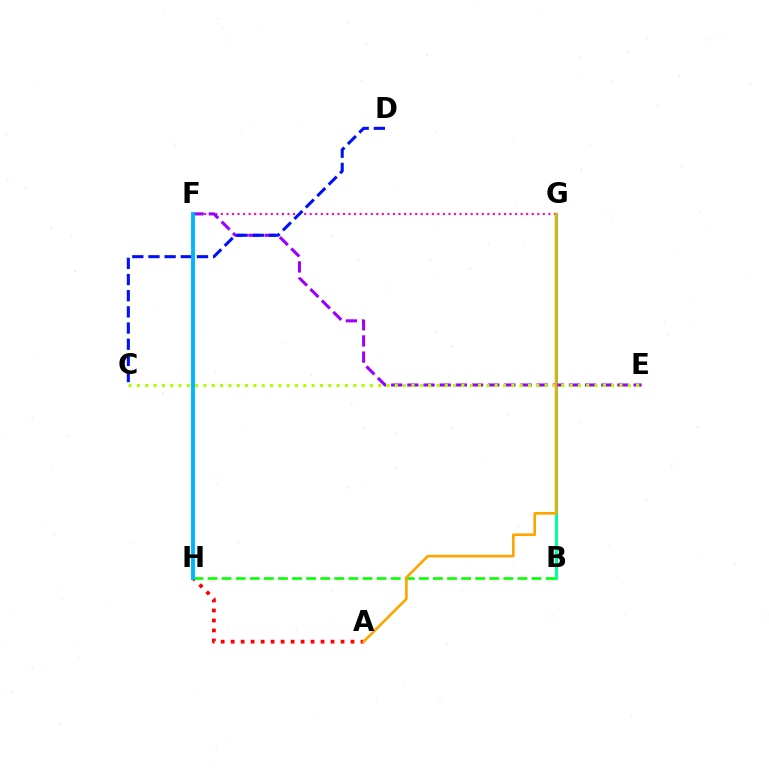{('B', 'G'): [{'color': '#00ff9d', 'line_style': 'solid', 'thickness': 2.21}], ('A', 'H'): [{'color': '#ff0000', 'line_style': 'dotted', 'thickness': 2.71}], ('F', 'G'): [{'color': '#ff00bd', 'line_style': 'dotted', 'thickness': 1.51}], ('E', 'F'): [{'color': '#9b00ff', 'line_style': 'dashed', 'thickness': 2.2}], ('B', 'H'): [{'color': '#08ff00', 'line_style': 'dashed', 'thickness': 1.91}], ('C', 'E'): [{'color': '#b3ff00', 'line_style': 'dotted', 'thickness': 2.26}], ('A', 'G'): [{'color': '#ffa500', 'line_style': 'solid', 'thickness': 1.91}], ('C', 'D'): [{'color': '#0010ff', 'line_style': 'dashed', 'thickness': 2.2}], ('F', 'H'): [{'color': '#00b5ff', 'line_style': 'solid', 'thickness': 2.8}]}